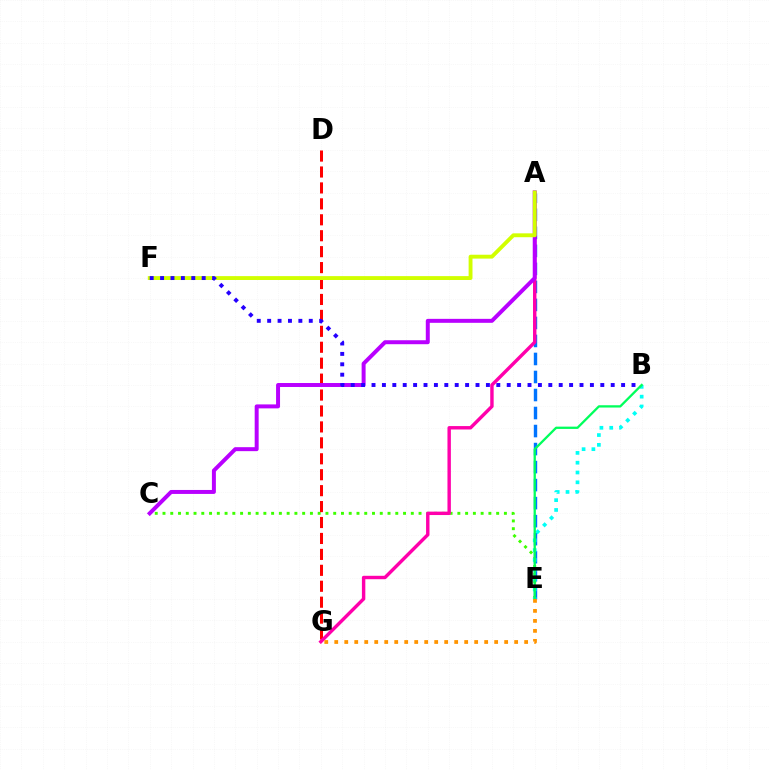{('C', 'E'): [{'color': '#3dff00', 'line_style': 'dotted', 'thickness': 2.11}], ('D', 'G'): [{'color': '#ff0000', 'line_style': 'dashed', 'thickness': 2.16}], ('A', 'E'): [{'color': '#0074ff', 'line_style': 'dashed', 'thickness': 2.45}], ('A', 'G'): [{'color': '#ff00ac', 'line_style': 'solid', 'thickness': 2.46}], ('A', 'C'): [{'color': '#b900ff', 'line_style': 'solid', 'thickness': 2.86}], ('B', 'E'): [{'color': '#00fff6', 'line_style': 'dotted', 'thickness': 2.66}, {'color': '#00ff5c', 'line_style': 'solid', 'thickness': 1.65}], ('A', 'F'): [{'color': '#d1ff00', 'line_style': 'solid', 'thickness': 2.79}], ('B', 'F'): [{'color': '#2500ff', 'line_style': 'dotted', 'thickness': 2.83}], ('E', 'G'): [{'color': '#ff9400', 'line_style': 'dotted', 'thickness': 2.72}]}